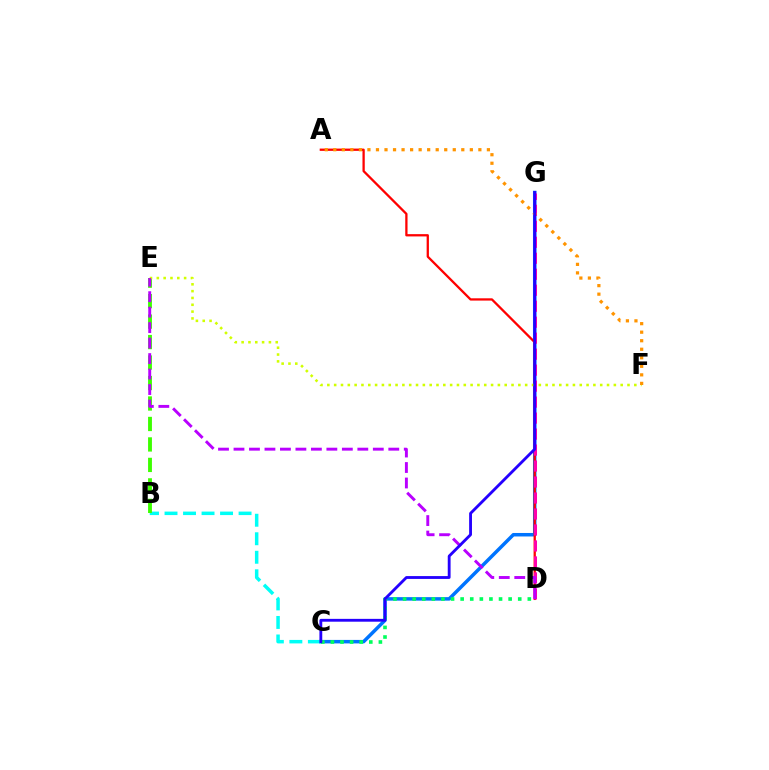{('C', 'G'): [{'color': '#0074ff', 'line_style': 'solid', 'thickness': 2.52}, {'color': '#2500ff', 'line_style': 'solid', 'thickness': 2.04}], ('B', 'C'): [{'color': '#00fff6', 'line_style': 'dashed', 'thickness': 2.51}], ('A', 'D'): [{'color': '#ff0000', 'line_style': 'solid', 'thickness': 1.65}], ('B', 'E'): [{'color': '#3dff00', 'line_style': 'dashed', 'thickness': 2.78}], ('C', 'D'): [{'color': '#00ff5c', 'line_style': 'dotted', 'thickness': 2.61}], ('E', 'F'): [{'color': '#d1ff00', 'line_style': 'dotted', 'thickness': 1.85}], ('D', 'G'): [{'color': '#ff00ac', 'line_style': 'dashed', 'thickness': 2.17}], ('D', 'E'): [{'color': '#b900ff', 'line_style': 'dashed', 'thickness': 2.1}], ('A', 'F'): [{'color': '#ff9400', 'line_style': 'dotted', 'thickness': 2.32}]}